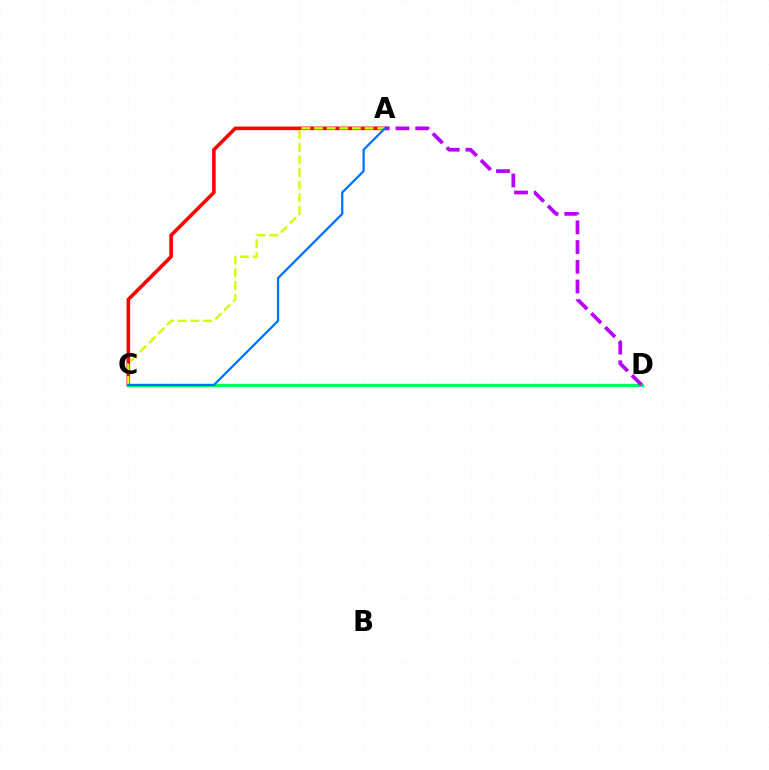{('A', 'C'): [{'color': '#ff0000', 'line_style': 'solid', 'thickness': 2.59}, {'color': '#d1ff00', 'line_style': 'dashed', 'thickness': 1.72}, {'color': '#0074ff', 'line_style': 'solid', 'thickness': 1.63}], ('C', 'D'): [{'color': '#00ff5c', 'line_style': 'solid', 'thickness': 2.31}], ('A', 'D'): [{'color': '#b900ff', 'line_style': 'dashed', 'thickness': 2.68}]}